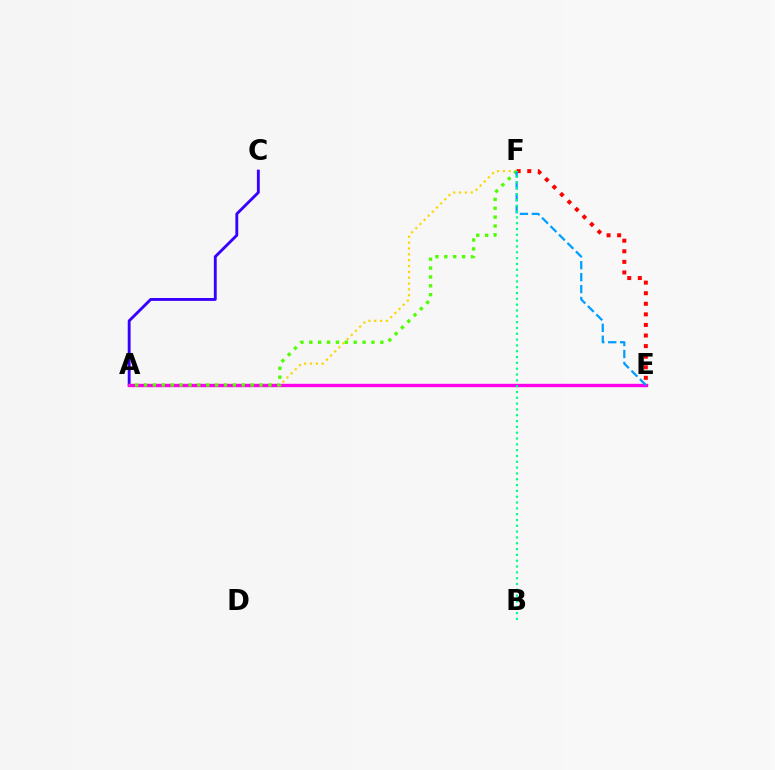{('A', 'F'): [{'color': '#ffd500', 'line_style': 'dotted', 'thickness': 1.59}, {'color': '#4fff00', 'line_style': 'dotted', 'thickness': 2.41}], ('A', 'C'): [{'color': '#3700ff', 'line_style': 'solid', 'thickness': 2.07}], ('A', 'E'): [{'color': '#ff00ed', 'line_style': 'solid', 'thickness': 2.42}], ('E', 'F'): [{'color': '#ff0000', 'line_style': 'dotted', 'thickness': 2.87}, {'color': '#009eff', 'line_style': 'dashed', 'thickness': 1.62}], ('B', 'F'): [{'color': '#00ff86', 'line_style': 'dotted', 'thickness': 1.58}]}